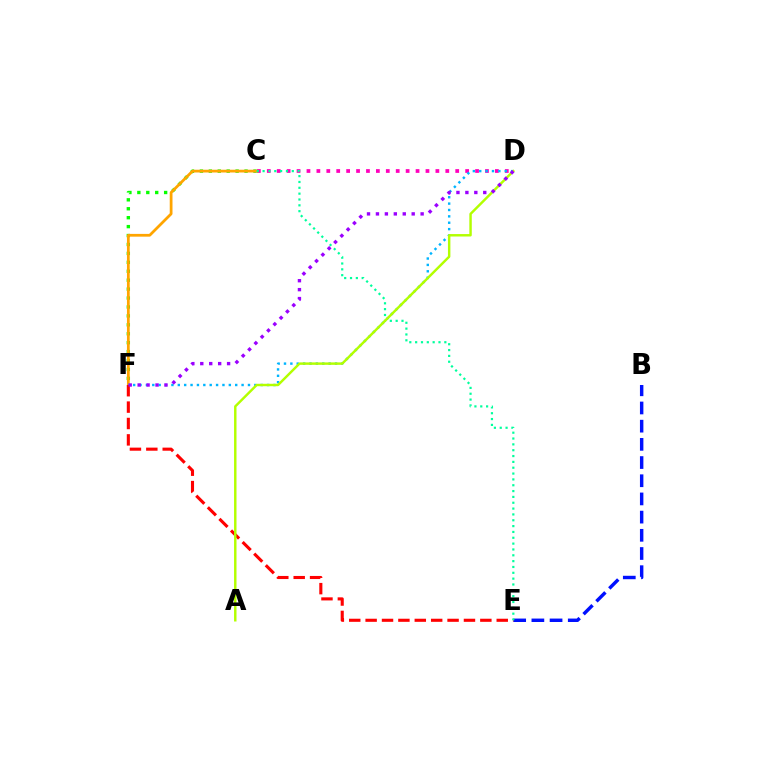{('C', 'D'): [{'color': '#ff00bd', 'line_style': 'dotted', 'thickness': 2.69}], ('C', 'F'): [{'color': '#08ff00', 'line_style': 'dotted', 'thickness': 2.43}, {'color': '#ffa500', 'line_style': 'solid', 'thickness': 1.99}], ('D', 'F'): [{'color': '#00b5ff', 'line_style': 'dotted', 'thickness': 1.73}, {'color': '#9b00ff', 'line_style': 'dotted', 'thickness': 2.43}], ('B', 'E'): [{'color': '#0010ff', 'line_style': 'dashed', 'thickness': 2.47}], ('E', 'F'): [{'color': '#ff0000', 'line_style': 'dashed', 'thickness': 2.23}], ('C', 'E'): [{'color': '#00ff9d', 'line_style': 'dotted', 'thickness': 1.59}], ('A', 'D'): [{'color': '#b3ff00', 'line_style': 'solid', 'thickness': 1.76}]}